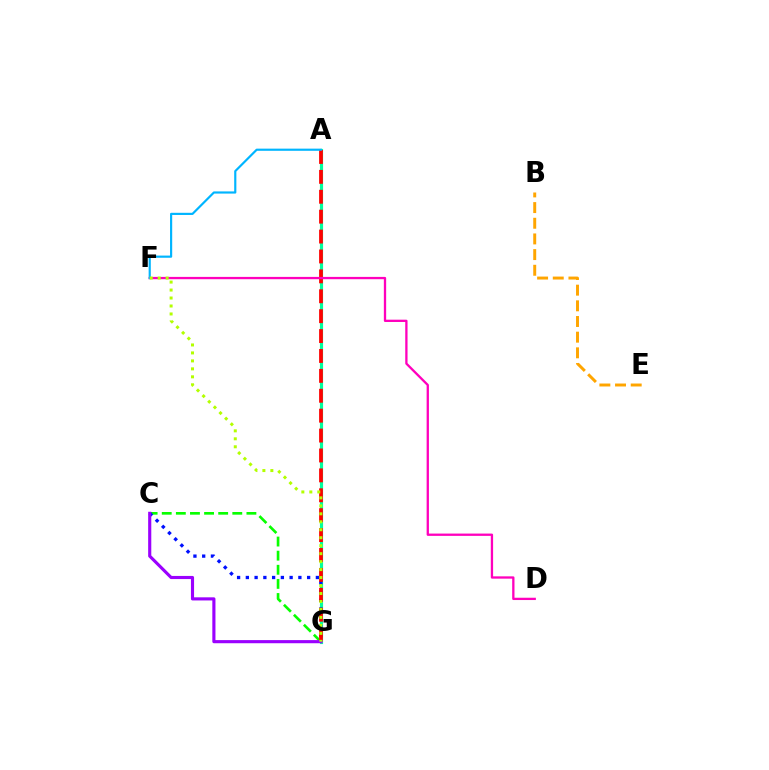{('A', 'G'): [{'color': '#00ff9d', 'line_style': 'solid', 'thickness': 2.28}, {'color': '#ff0000', 'line_style': 'dashed', 'thickness': 2.7}], ('C', 'G'): [{'color': '#08ff00', 'line_style': 'dashed', 'thickness': 1.92}, {'color': '#0010ff', 'line_style': 'dotted', 'thickness': 2.38}, {'color': '#9b00ff', 'line_style': 'solid', 'thickness': 2.25}], ('B', 'E'): [{'color': '#ffa500', 'line_style': 'dashed', 'thickness': 2.13}], ('D', 'F'): [{'color': '#ff00bd', 'line_style': 'solid', 'thickness': 1.66}], ('A', 'F'): [{'color': '#00b5ff', 'line_style': 'solid', 'thickness': 1.56}], ('F', 'G'): [{'color': '#b3ff00', 'line_style': 'dotted', 'thickness': 2.17}]}